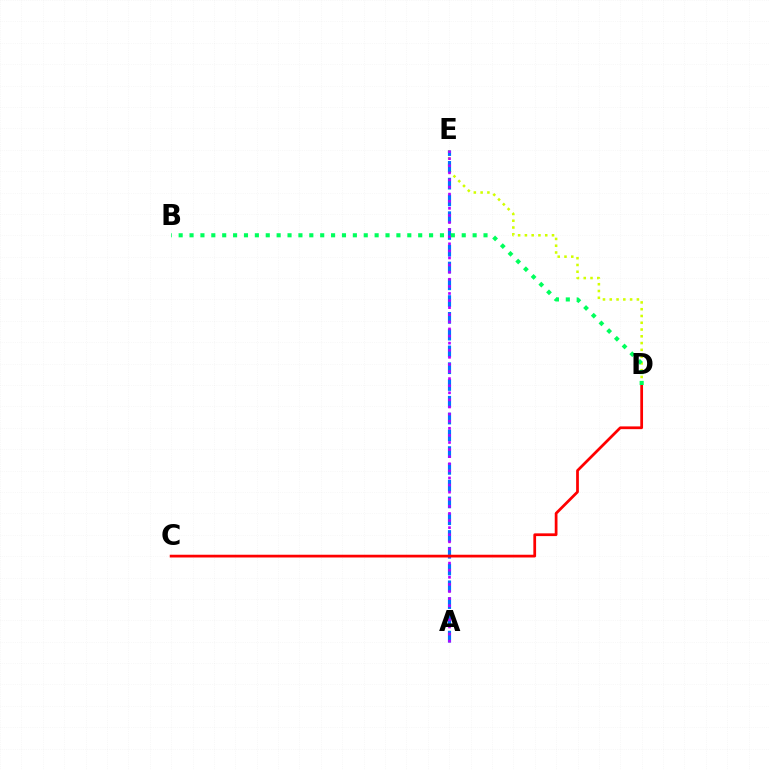{('D', 'E'): [{'color': '#d1ff00', 'line_style': 'dotted', 'thickness': 1.84}], ('A', 'E'): [{'color': '#0074ff', 'line_style': 'dashed', 'thickness': 2.28}, {'color': '#b900ff', 'line_style': 'dotted', 'thickness': 1.93}], ('C', 'D'): [{'color': '#ff0000', 'line_style': 'solid', 'thickness': 1.98}], ('B', 'D'): [{'color': '#00ff5c', 'line_style': 'dotted', 'thickness': 2.96}]}